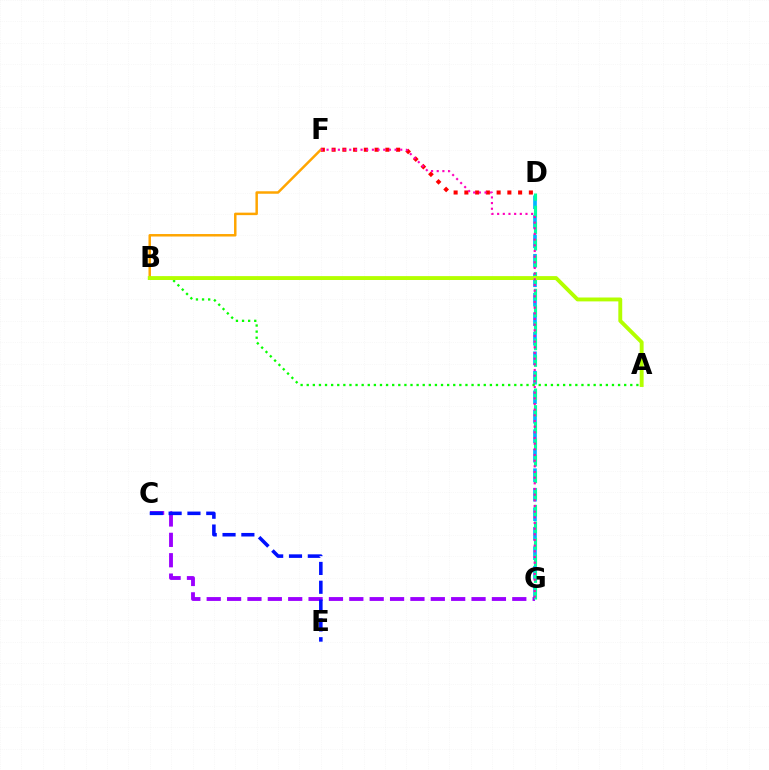{('D', 'F'): [{'color': '#ff0000', 'line_style': 'dotted', 'thickness': 2.92}], ('D', 'G'): [{'color': '#00b5ff', 'line_style': 'dashed', 'thickness': 2.65}, {'color': '#00ff9d', 'line_style': 'dashed', 'thickness': 2.26}], ('B', 'F'): [{'color': '#ffa500', 'line_style': 'solid', 'thickness': 1.79}], ('C', 'G'): [{'color': '#9b00ff', 'line_style': 'dashed', 'thickness': 2.77}], ('A', 'B'): [{'color': '#08ff00', 'line_style': 'dotted', 'thickness': 1.66}, {'color': '#b3ff00', 'line_style': 'solid', 'thickness': 2.8}], ('C', 'E'): [{'color': '#0010ff', 'line_style': 'dashed', 'thickness': 2.56}], ('F', 'G'): [{'color': '#ff00bd', 'line_style': 'dotted', 'thickness': 1.54}]}